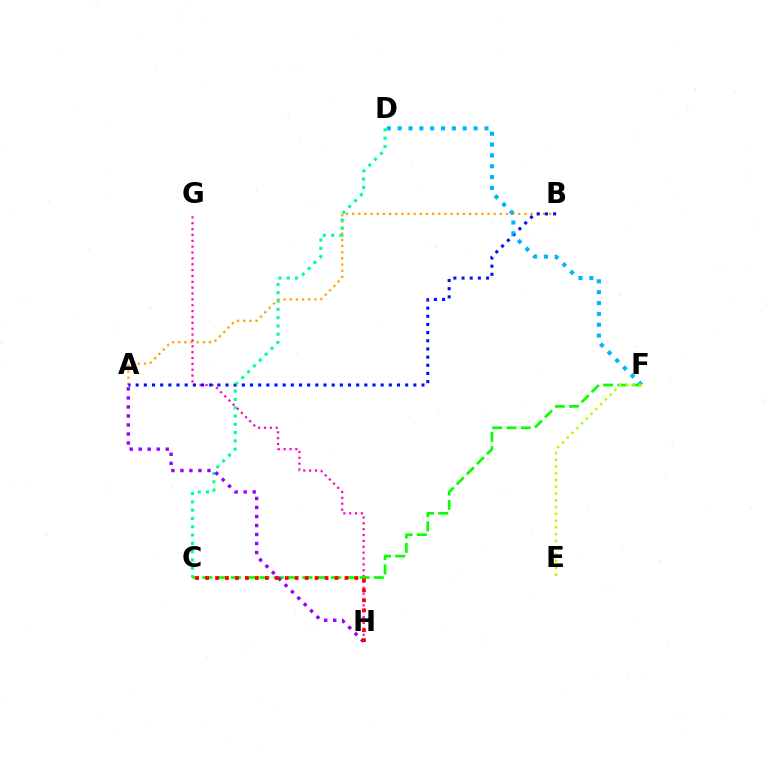{('A', 'B'): [{'color': '#ffa500', 'line_style': 'dotted', 'thickness': 1.67}, {'color': '#0010ff', 'line_style': 'dotted', 'thickness': 2.22}], ('G', 'H'): [{'color': '#ff00bd', 'line_style': 'dotted', 'thickness': 1.59}], ('C', 'D'): [{'color': '#00ff9d', 'line_style': 'dotted', 'thickness': 2.25}], ('D', 'F'): [{'color': '#00b5ff', 'line_style': 'dotted', 'thickness': 2.95}], ('C', 'F'): [{'color': '#08ff00', 'line_style': 'dashed', 'thickness': 1.94}], ('A', 'H'): [{'color': '#9b00ff', 'line_style': 'dotted', 'thickness': 2.45}], ('E', 'F'): [{'color': '#b3ff00', 'line_style': 'dotted', 'thickness': 1.83}], ('C', 'H'): [{'color': '#ff0000', 'line_style': 'dotted', 'thickness': 2.71}]}